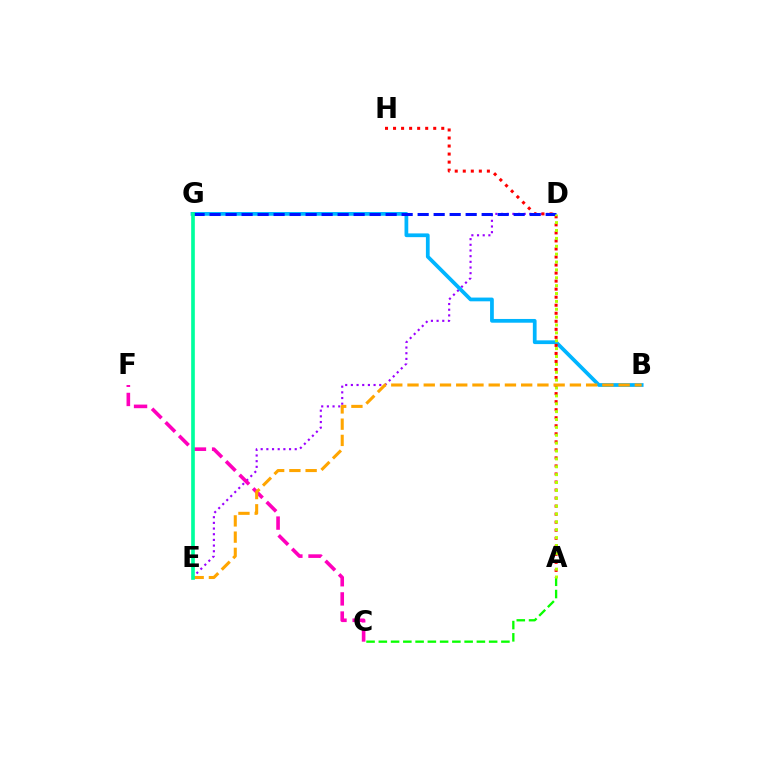{('D', 'E'): [{'color': '#9b00ff', 'line_style': 'dotted', 'thickness': 1.54}], ('B', 'G'): [{'color': '#00b5ff', 'line_style': 'solid', 'thickness': 2.7}], ('A', 'C'): [{'color': '#08ff00', 'line_style': 'dashed', 'thickness': 1.67}], ('C', 'F'): [{'color': '#ff00bd', 'line_style': 'dashed', 'thickness': 2.6}], ('A', 'H'): [{'color': '#ff0000', 'line_style': 'dotted', 'thickness': 2.18}], ('D', 'G'): [{'color': '#0010ff', 'line_style': 'dashed', 'thickness': 2.17}], ('B', 'E'): [{'color': '#ffa500', 'line_style': 'dashed', 'thickness': 2.21}], ('A', 'D'): [{'color': '#b3ff00', 'line_style': 'dotted', 'thickness': 2.14}], ('E', 'G'): [{'color': '#00ff9d', 'line_style': 'solid', 'thickness': 2.64}]}